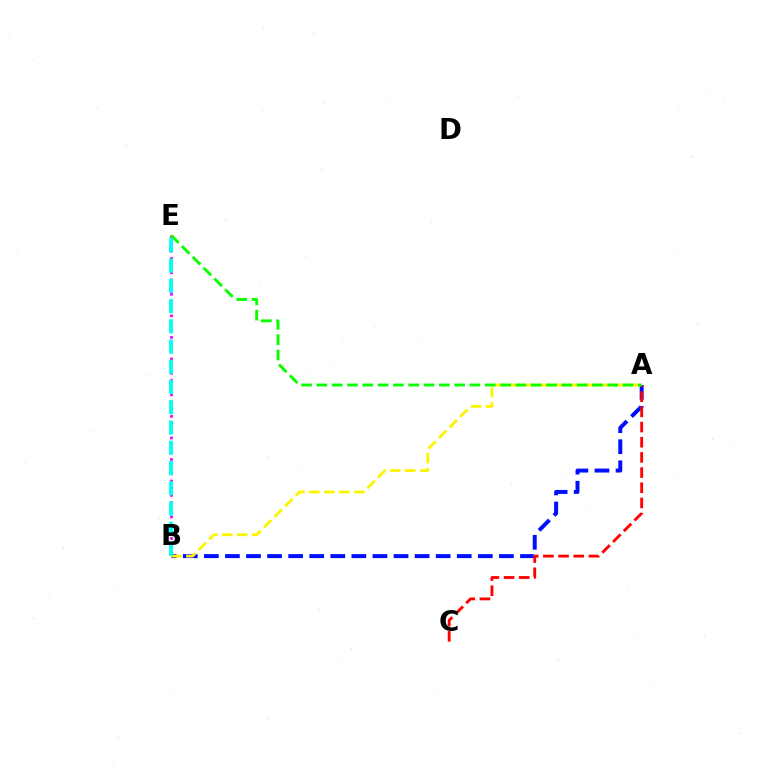{('B', 'E'): [{'color': '#ee00ff', 'line_style': 'dotted', 'thickness': 1.95}, {'color': '#00fff6', 'line_style': 'dashed', 'thickness': 2.75}], ('A', 'B'): [{'color': '#0010ff', 'line_style': 'dashed', 'thickness': 2.86}, {'color': '#fcf500', 'line_style': 'dashed', 'thickness': 2.03}], ('A', 'C'): [{'color': '#ff0000', 'line_style': 'dashed', 'thickness': 2.06}], ('A', 'E'): [{'color': '#08ff00', 'line_style': 'dashed', 'thickness': 2.08}]}